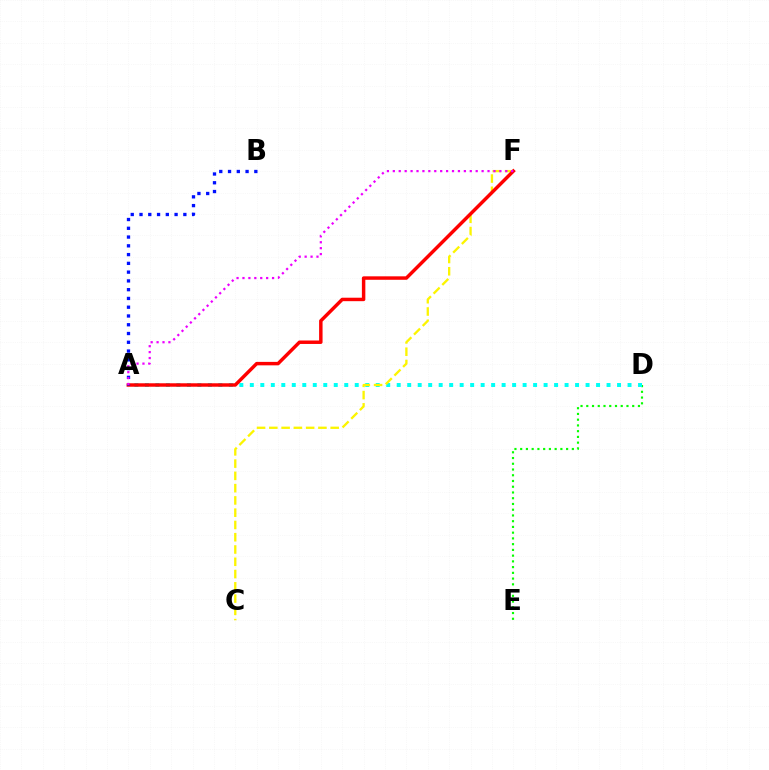{('D', 'E'): [{'color': '#08ff00', 'line_style': 'dotted', 'thickness': 1.56}], ('A', 'D'): [{'color': '#00fff6', 'line_style': 'dotted', 'thickness': 2.85}], ('C', 'F'): [{'color': '#fcf500', 'line_style': 'dashed', 'thickness': 1.67}], ('A', 'F'): [{'color': '#ff0000', 'line_style': 'solid', 'thickness': 2.49}, {'color': '#ee00ff', 'line_style': 'dotted', 'thickness': 1.61}], ('A', 'B'): [{'color': '#0010ff', 'line_style': 'dotted', 'thickness': 2.38}]}